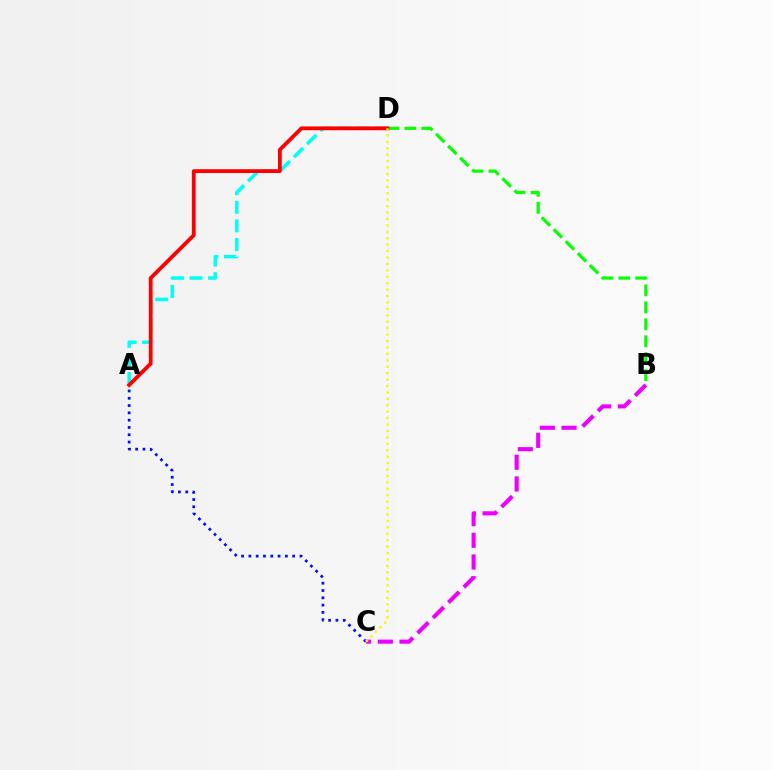{('A', 'D'): [{'color': '#00fff6', 'line_style': 'dashed', 'thickness': 2.53}, {'color': '#ff0000', 'line_style': 'solid', 'thickness': 2.74}], ('B', 'D'): [{'color': '#08ff00', 'line_style': 'dashed', 'thickness': 2.3}], ('B', 'C'): [{'color': '#ee00ff', 'line_style': 'dashed', 'thickness': 2.95}], ('A', 'C'): [{'color': '#0010ff', 'line_style': 'dotted', 'thickness': 1.98}], ('C', 'D'): [{'color': '#fcf500', 'line_style': 'dotted', 'thickness': 1.75}]}